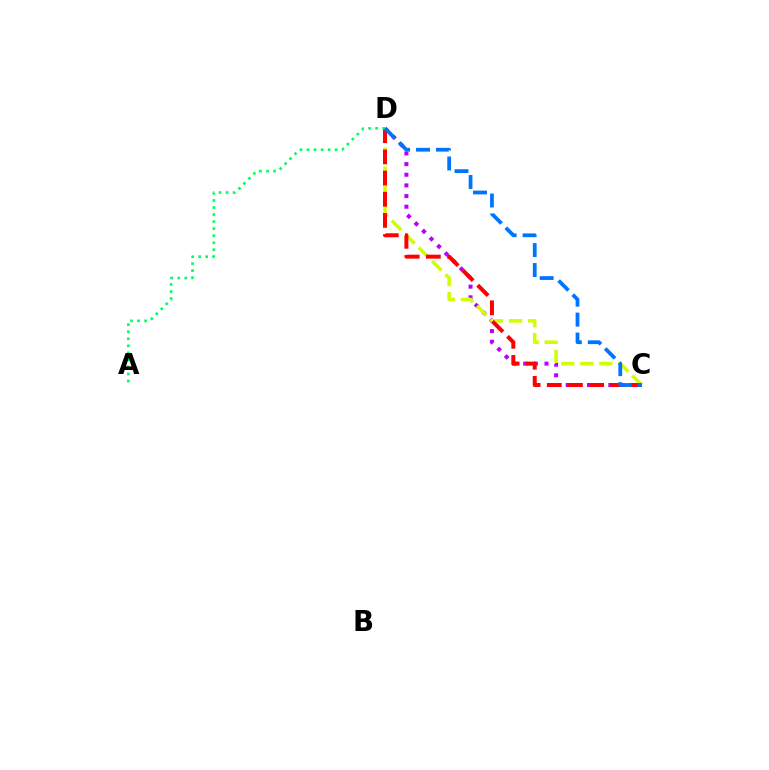{('C', 'D'): [{'color': '#b900ff', 'line_style': 'dotted', 'thickness': 2.89}, {'color': '#d1ff00', 'line_style': 'dashed', 'thickness': 2.58}, {'color': '#ff0000', 'line_style': 'dashed', 'thickness': 2.88}, {'color': '#0074ff', 'line_style': 'dashed', 'thickness': 2.71}], ('A', 'D'): [{'color': '#00ff5c', 'line_style': 'dotted', 'thickness': 1.91}]}